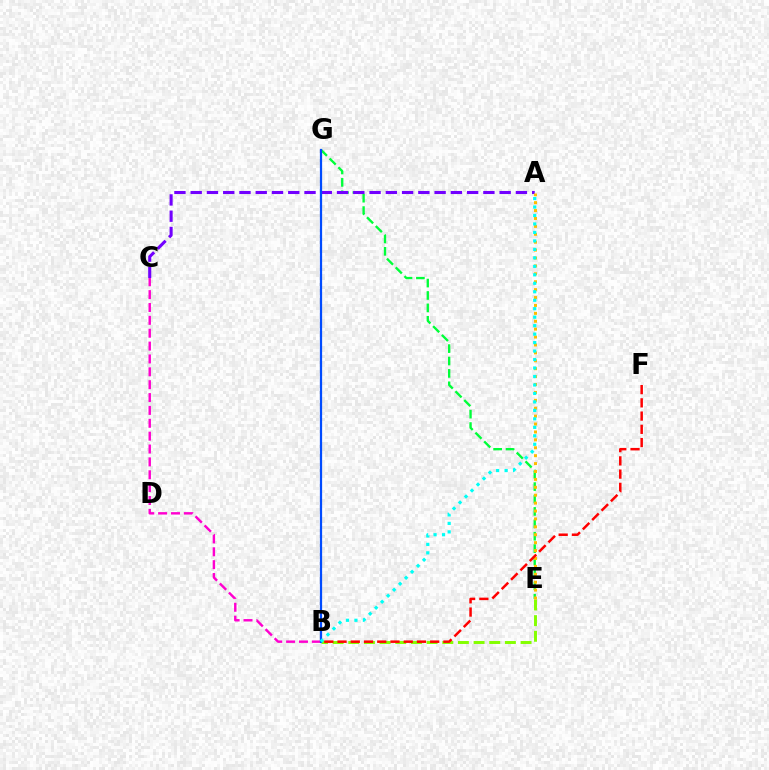{('B', 'C'): [{'color': '#ff00cf', 'line_style': 'dashed', 'thickness': 1.75}], ('E', 'G'): [{'color': '#00ff39', 'line_style': 'dashed', 'thickness': 1.68}], ('B', 'E'): [{'color': '#84ff00', 'line_style': 'dashed', 'thickness': 2.13}], ('A', 'C'): [{'color': '#7200ff', 'line_style': 'dashed', 'thickness': 2.21}], ('A', 'E'): [{'color': '#ffbd00', 'line_style': 'dotted', 'thickness': 2.15}], ('B', 'F'): [{'color': '#ff0000', 'line_style': 'dashed', 'thickness': 1.8}], ('B', 'G'): [{'color': '#004bff', 'line_style': 'solid', 'thickness': 1.61}], ('A', 'B'): [{'color': '#00fff6', 'line_style': 'dotted', 'thickness': 2.3}]}